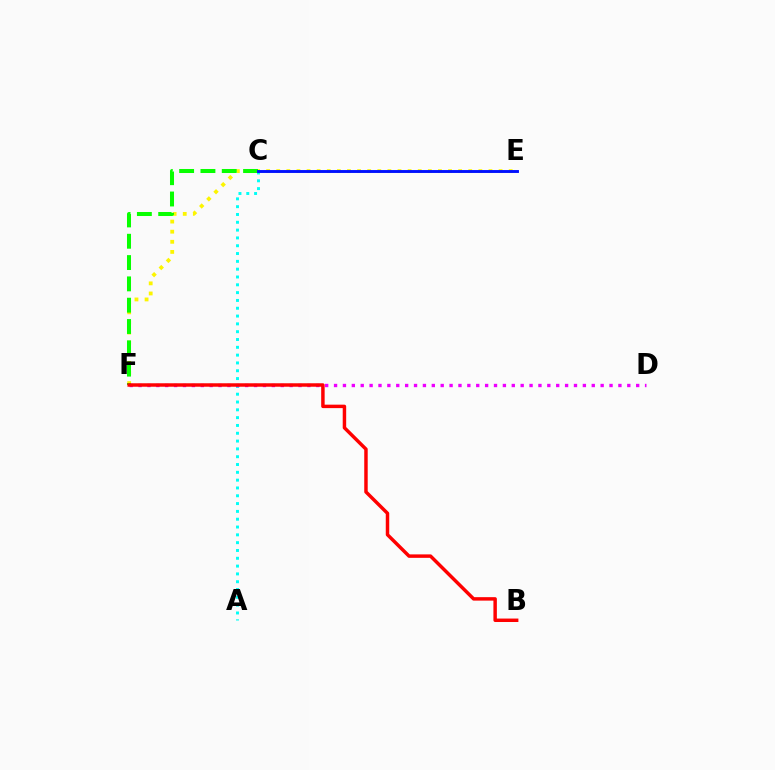{('E', 'F'): [{'color': '#fcf500', 'line_style': 'dotted', 'thickness': 2.75}], ('A', 'C'): [{'color': '#00fff6', 'line_style': 'dotted', 'thickness': 2.12}], ('C', 'F'): [{'color': '#08ff00', 'line_style': 'dashed', 'thickness': 2.9}], ('D', 'F'): [{'color': '#ee00ff', 'line_style': 'dotted', 'thickness': 2.41}], ('B', 'F'): [{'color': '#ff0000', 'line_style': 'solid', 'thickness': 2.49}], ('C', 'E'): [{'color': '#0010ff', 'line_style': 'solid', 'thickness': 2.08}]}